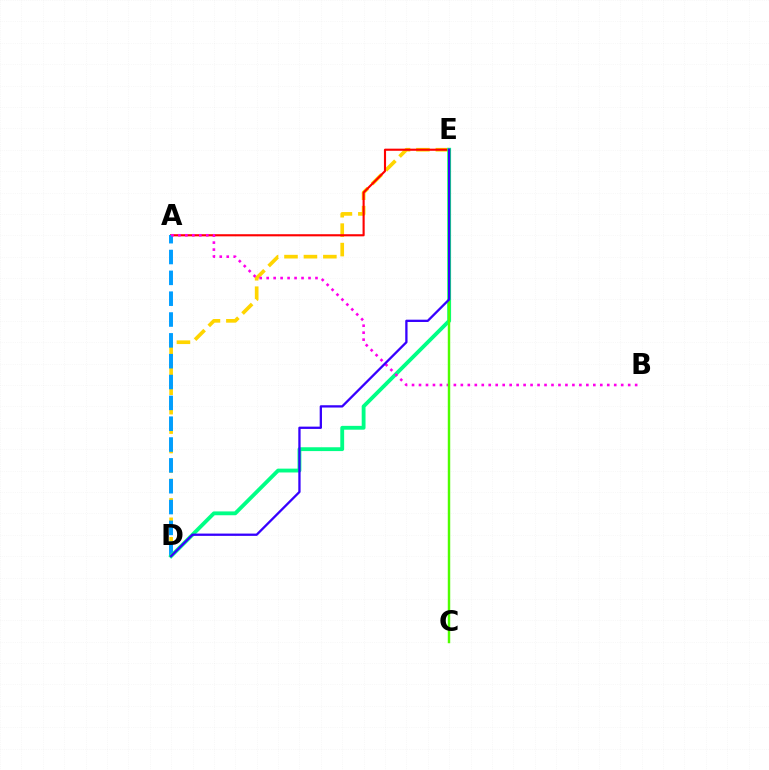{('D', 'E'): [{'color': '#ffd500', 'line_style': 'dashed', 'thickness': 2.64}, {'color': '#00ff86', 'line_style': 'solid', 'thickness': 2.76}, {'color': '#3700ff', 'line_style': 'solid', 'thickness': 1.65}], ('A', 'E'): [{'color': '#ff0000', 'line_style': 'solid', 'thickness': 1.53}], ('A', 'D'): [{'color': '#009eff', 'line_style': 'dashed', 'thickness': 2.83}], ('A', 'B'): [{'color': '#ff00ed', 'line_style': 'dotted', 'thickness': 1.89}], ('C', 'E'): [{'color': '#4fff00', 'line_style': 'solid', 'thickness': 1.76}]}